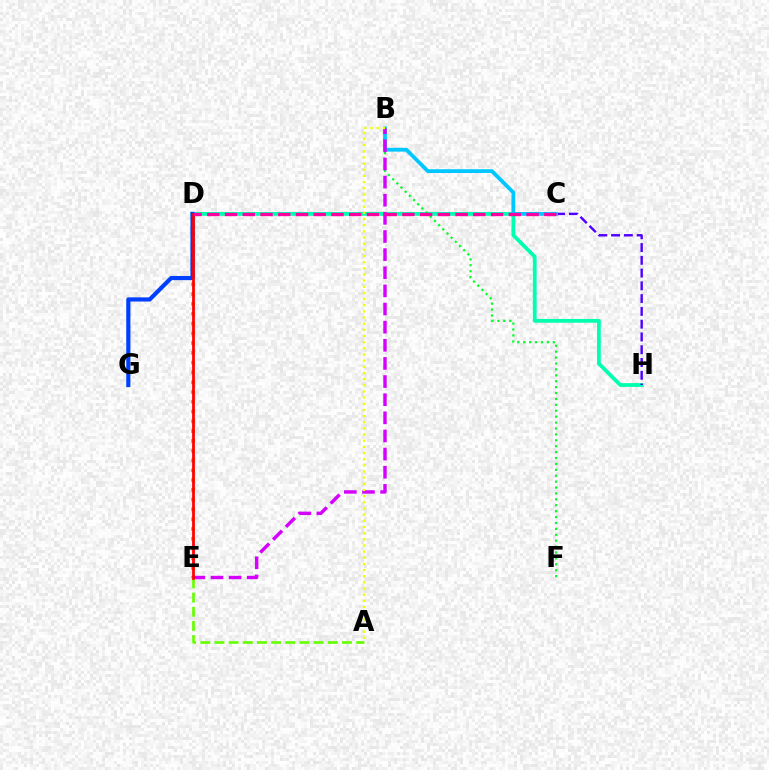{('D', 'H'): [{'color': '#00ffaf', 'line_style': 'solid', 'thickness': 2.73}], ('B', 'F'): [{'color': '#00ff27', 'line_style': 'dotted', 'thickness': 1.6}], ('D', 'E'): [{'color': '#ff8800', 'line_style': 'dotted', 'thickness': 2.66}, {'color': '#ff0000', 'line_style': 'solid', 'thickness': 1.97}], ('C', 'H'): [{'color': '#4f00ff', 'line_style': 'dashed', 'thickness': 1.74}], ('B', 'C'): [{'color': '#00c7ff', 'line_style': 'solid', 'thickness': 2.73}], ('B', 'E'): [{'color': '#d600ff', 'line_style': 'dashed', 'thickness': 2.46}], ('A', 'E'): [{'color': '#66ff00', 'line_style': 'dashed', 'thickness': 1.92}], ('A', 'B'): [{'color': '#eeff00', 'line_style': 'dotted', 'thickness': 1.67}], ('D', 'G'): [{'color': '#003fff', 'line_style': 'solid', 'thickness': 3.0}], ('C', 'D'): [{'color': '#ff00a0', 'line_style': 'dashed', 'thickness': 2.41}]}